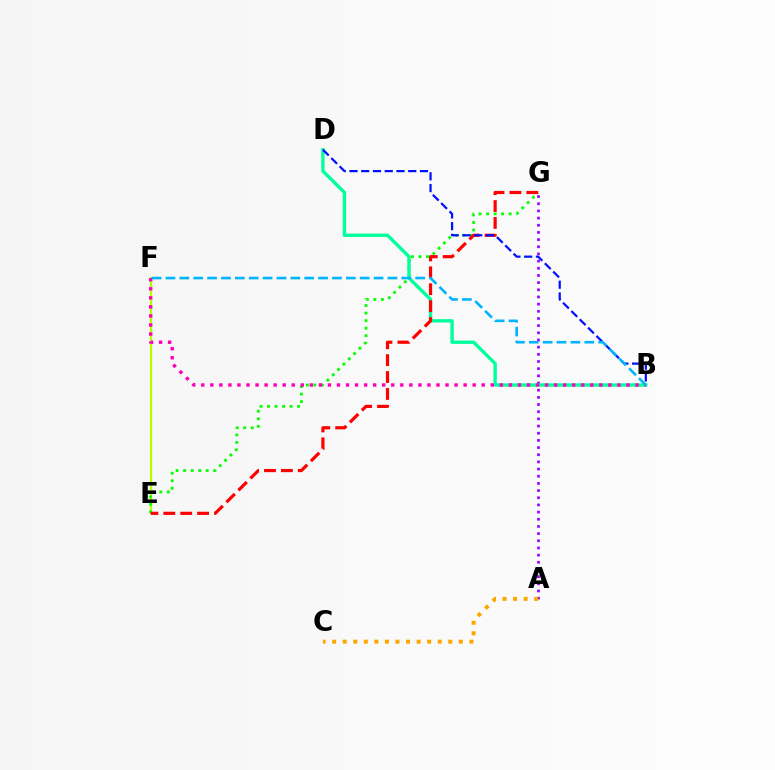{('E', 'F'): [{'color': '#b3ff00', 'line_style': 'solid', 'thickness': 1.57}], ('A', 'G'): [{'color': '#9b00ff', 'line_style': 'dotted', 'thickness': 1.95}], ('E', 'G'): [{'color': '#08ff00', 'line_style': 'dotted', 'thickness': 2.05}, {'color': '#ff0000', 'line_style': 'dashed', 'thickness': 2.3}], ('B', 'D'): [{'color': '#00ff9d', 'line_style': 'solid', 'thickness': 2.42}, {'color': '#0010ff', 'line_style': 'dashed', 'thickness': 1.6}], ('A', 'C'): [{'color': '#ffa500', 'line_style': 'dotted', 'thickness': 2.87}], ('B', 'F'): [{'color': '#ff00bd', 'line_style': 'dotted', 'thickness': 2.46}, {'color': '#00b5ff', 'line_style': 'dashed', 'thickness': 1.88}]}